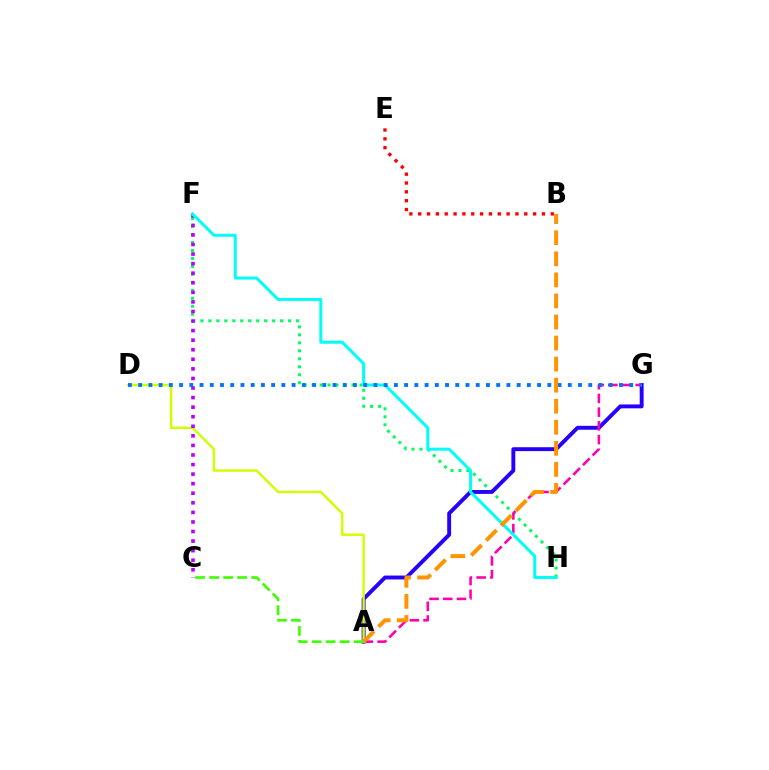{('F', 'H'): [{'color': '#00ff5c', 'line_style': 'dotted', 'thickness': 2.17}, {'color': '#00fff6', 'line_style': 'solid', 'thickness': 2.16}], ('B', 'E'): [{'color': '#ff0000', 'line_style': 'dotted', 'thickness': 2.4}], ('A', 'G'): [{'color': '#2500ff', 'line_style': 'solid', 'thickness': 2.81}, {'color': '#ff00ac', 'line_style': 'dashed', 'thickness': 1.86}], ('A', 'D'): [{'color': '#d1ff00', 'line_style': 'solid', 'thickness': 1.75}], ('C', 'F'): [{'color': '#b900ff', 'line_style': 'dotted', 'thickness': 2.6}], ('D', 'G'): [{'color': '#0074ff', 'line_style': 'dotted', 'thickness': 2.78}], ('A', 'B'): [{'color': '#ff9400', 'line_style': 'dashed', 'thickness': 2.86}], ('A', 'C'): [{'color': '#3dff00', 'line_style': 'dashed', 'thickness': 1.9}]}